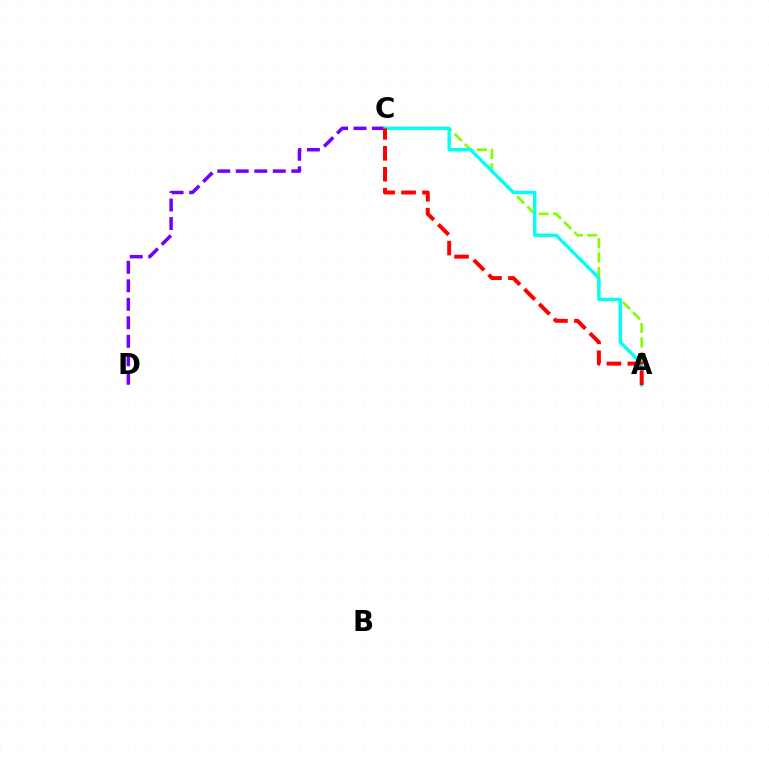{('A', 'C'): [{'color': '#84ff00', 'line_style': 'dashed', 'thickness': 1.96}, {'color': '#00fff6', 'line_style': 'solid', 'thickness': 2.44}, {'color': '#ff0000', 'line_style': 'dashed', 'thickness': 2.84}], ('C', 'D'): [{'color': '#7200ff', 'line_style': 'dashed', 'thickness': 2.51}]}